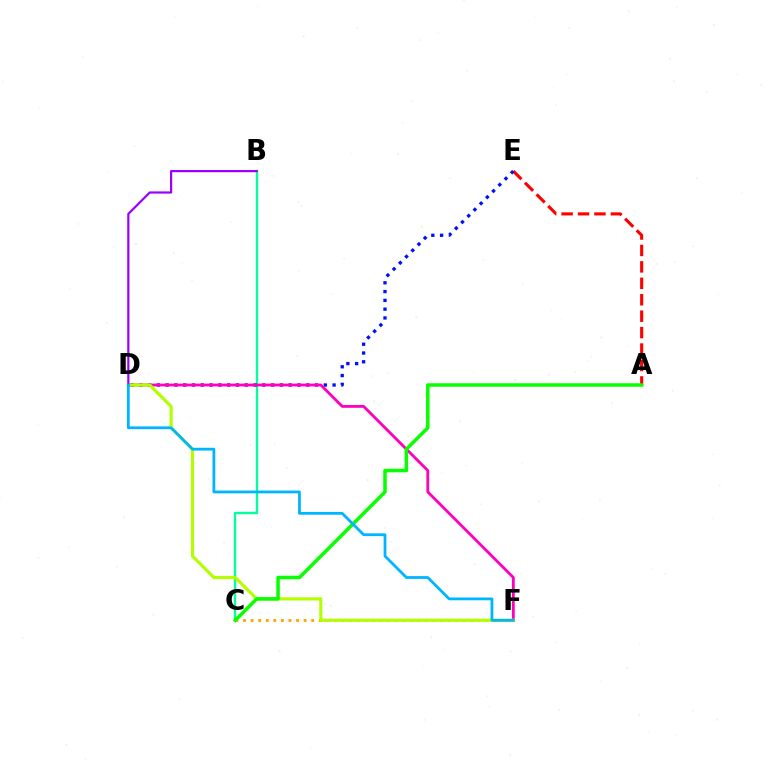{('B', 'C'): [{'color': '#00ff9d', 'line_style': 'solid', 'thickness': 1.69}], ('A', 'E'): [{'color': '#ff0000', 'line_style': 'dashed', 'thickness': 2.23}], ('D', 'E'): [{'color': '#0010ff', 'line_style': 'dotted', 'thickness': 2.39}], ('D', 'F'): [{'color': '#ff00bd', 'line_style': 'solid', 'thickness': 2.03}, {'color': '#b3ff00', 'line_style': 'solid', 'thickness': 2.26}, {'color': '#00b5ff', 'line_style': 'solid', 'thickness': 2.0}], ('C', 'F'): [{'color': '#ffa500', 'line_style': 'dotted', 'thickness': 2.06}], ('B', 'D'): [{'color': '#9b00ff', 'line_style': 'solid', 'thickness': 1.58}], ('A', 'C'): [{'color': '#08ff00', 'line_style': 'solid', 'thickness': 2.52}]}